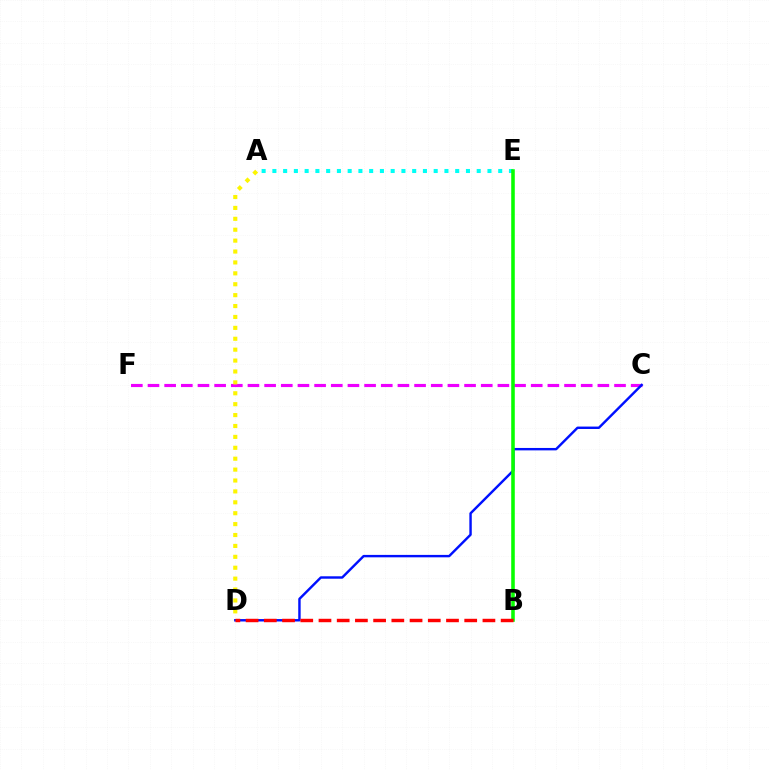{('C', 'F'): [{'color': '#ee00ff', 'line_style': 'dashed', 'thickness': 2.26}], ('C', 'D'): [{'color': '#0010ff', 'line_style': 'solid', 'thickness': 1.74}], ('A', 'E'): [{'color': '#00fff6', 'line_style': 'dotted', 'thickness': 2.92}], ('B', 'E'): [{'color': '#08ff00', 'line_style': 'solid', 'thickness': 2.57}], ('A', 'D'): [{'color': '#fcf500', 'line_style': 'dotted', 'thickness': 2.96}], ('B', 'D'): [{'color': '#ff0000', 'line_style': 'dashed', 'thickness': 2.47}]}